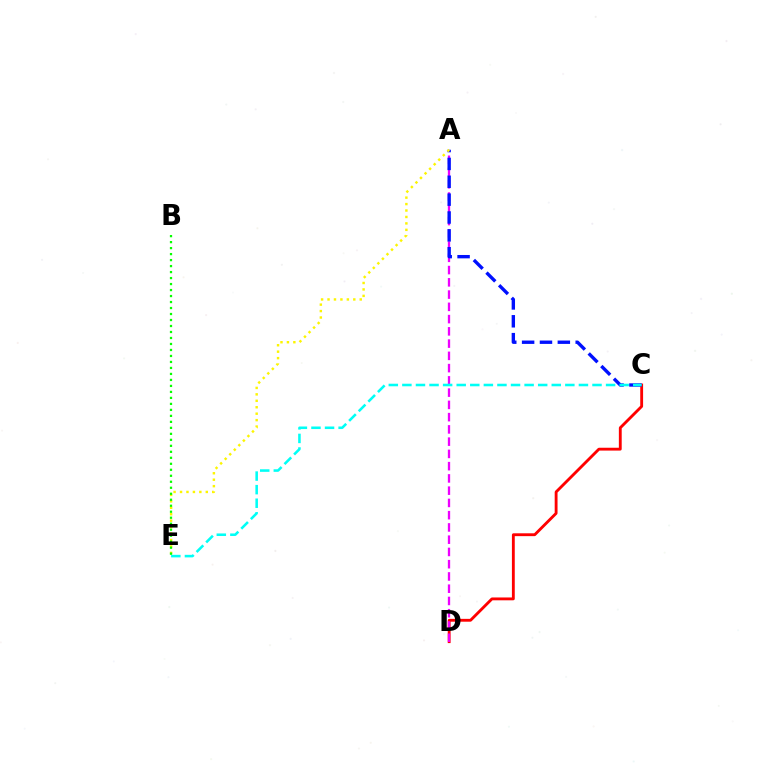{('C', 'D'): [{'color': '#ff0000', 'line_style': 'solid', 'thickness': 2.05}], ('A', 'D'): [{'color': '#ee00ff', 'line_style': 'dashed', 'thickness': 1.66}], ('A', 'C'): [{'color': '#0010ff', 'line_style': 'dashed', 'thickness': 2.43}], ('C', 'E'): [{'color': '#00fff6', 'line_style': 'dashed', 'thickness': 1.84}], ('A', 'E'): [{'color': '#fcf500', 'line_style': 'dotted', 'thickness': 1.75}], ('B', 'E'): [{'color': '#08ff00', 'line_style': 'dotted', 'thickness': 1.63}]}